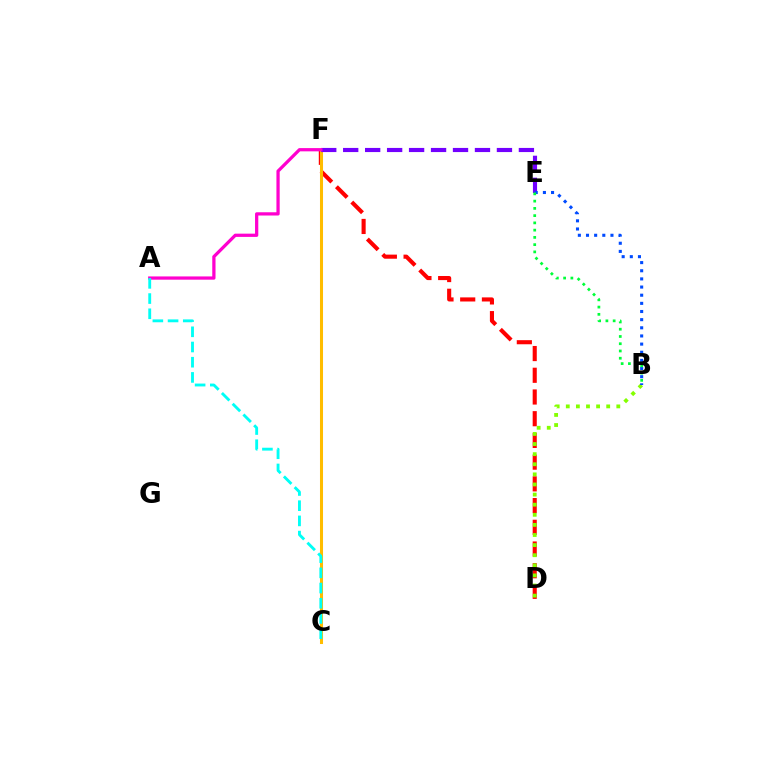{('D', 'F'): [{'color': '#ff0000', 'line_style': 'dashed', 'thickness': 2.95}], ('B', 'D'): [{'color': '#84ff00', 'line_style': 'dotted', 'thickness': 2.75}], ('C', 'F'): [{'color': '#ffbd00', 'line_style': 'solid', 'thickness': 2.19}], ('E', 'F'): [{'color': '#7200ff', 'line_style': 'dashed', 'thickness': 2.98}], ('B', 'E'): [{'color': '#004bff', 'line_style': 'dotted', 'thickness': 2.21}, {'color': '#00ff39', 'line_style': 'dotted', 'thickness': 1.97}], ('A', 'F'): [{'color': '#ff00cf', 'line_style': 'solid', 'thickness': 2.34}], ('A', 'C'): [{'color': '#00fff6', 'line_style': 'dashed', 'thickness': 2.07}]}